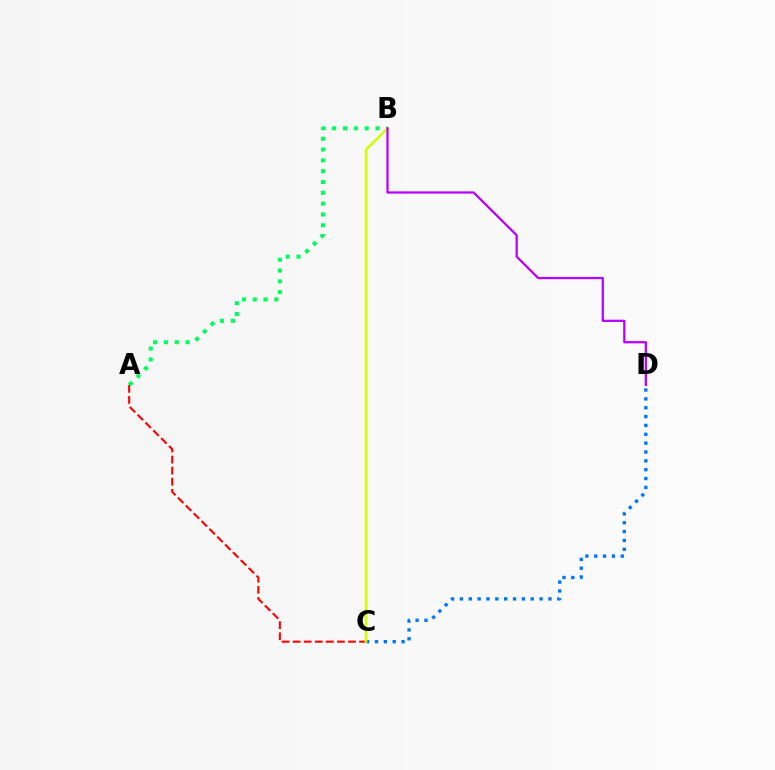{('C', 'D'): [{'color': '#0074ff', 'line_style': 'dotted', 'thickness': 2.41}], ('A', 'C'): [{'color': '#ff0000', 'line_style': 'dashed', 'thickness': 1.5}], ('A', 'B'): [{'color': '#00ff5c', 'line_style': 'dotted', 'thickness': 2.94}], ('B', 'C'): [{'color': '#d1ff00', 'line_style': 'solid', 'thickness': 1.84}], ('B', 'D'): [{'color': '#b900ff', 'line_style': 'solid', 'thickness': 1.62}]}